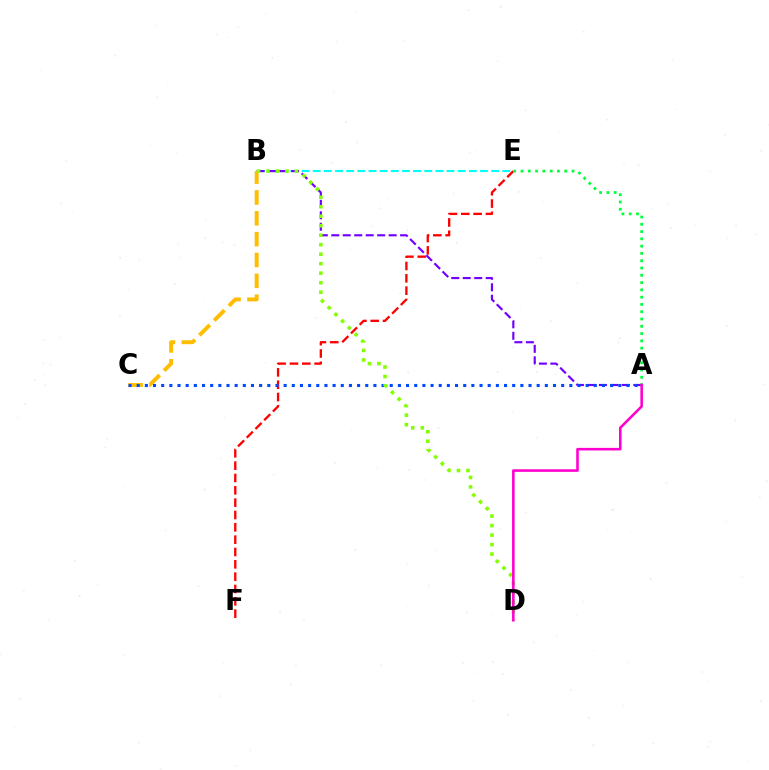{('B', 'E'): [{'color': '#00fff6', 'line_style': 'dashed', 'thickness': 1.52}], ('A', 'B'): [{'color': '#7200ff', 'line_style': 'dashed', 'thickness': 1.56}], ('B', 'C'): [{'color': '#ffbd00', 'line_style': 'dashed', 'thickness': 2.83}], ('E', 'F'): [{'color': '#ff0000', 'line_style': 'dashed', 'thickness': 1.68}], ('A', 'E'): [{'color': '#00ff39', 'line_style': 'dotted', 'thickness': 1.98}], ('A', 'C'): [{'color': '#004bff', 'line_style': 'dotted', 'thickness': 2.22}], ('B', 'D'): [{'color': '#84ff00', 'line_style': 'dotted', 'thickness': 2.58}], ('A', 'D'): [{'color': '#ff00cf', 'line_style': 'solid', 'thickness': 1.86}]}